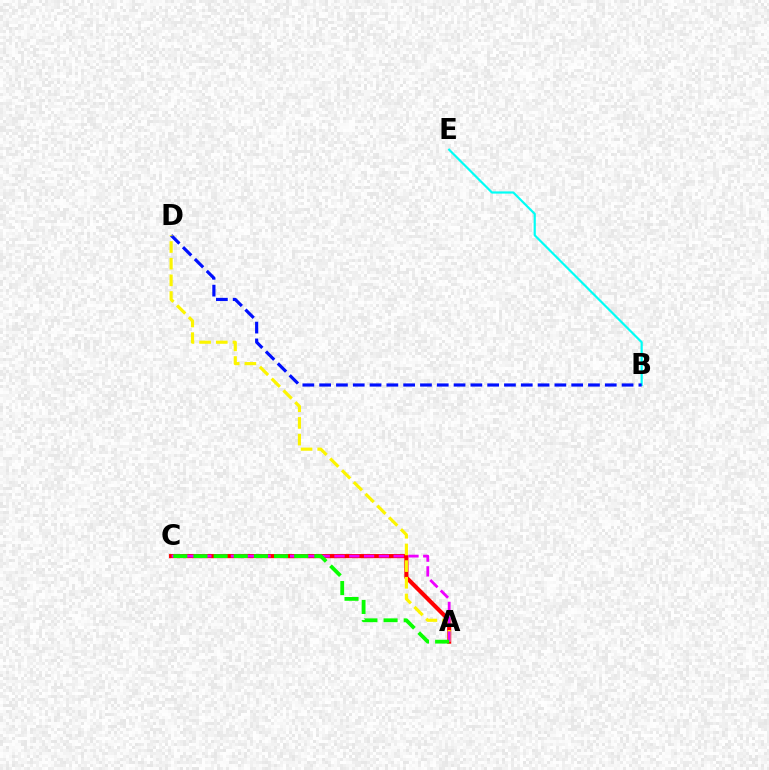{('A', 'C'): [{'color': '#ff0000', 'line_style': 'solid', 'thickness': 2.97}, {'color': '#ee00ff', 'line_style': 'dashed', 'thickness': 2.01}, {'color': '#08ff00', 'line_style': 'dashed', 'thickness': 2.74}], ('B', 'E'): [{'color': '#00fff6', 'line_style': 'solid', 'thickness': 1.58}], ('B', 'D'): [{'color': '#0010ff', 'line_style': 'dashed', 'thickness': 2.28}], ('A', 'D'): [{'color': '#fcf500', 'line_style': 'dashed', 'thickness': 2.26}]}